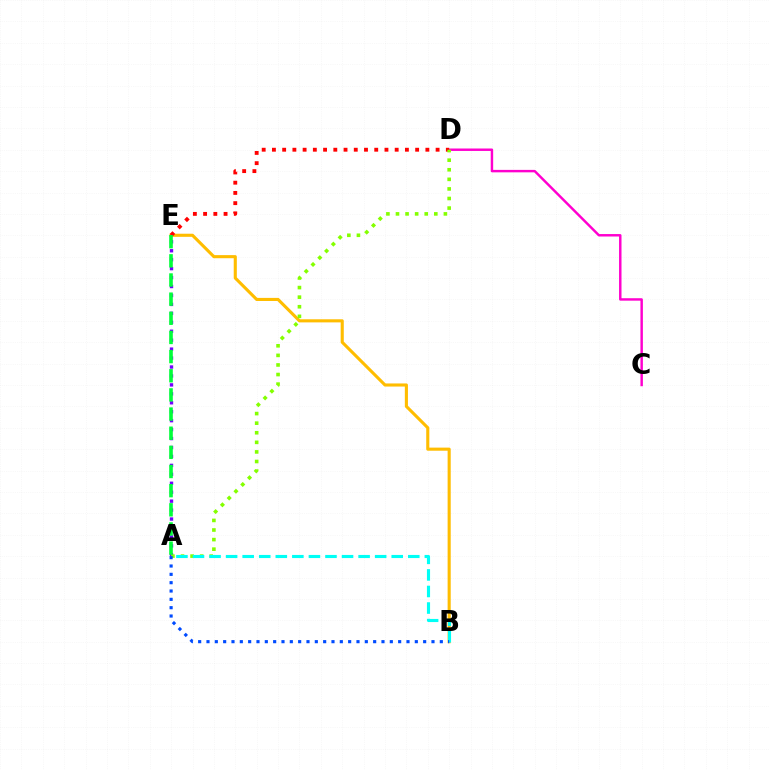{('A', 'E'): [{'color': '#7200ff', 'line_style': 'dotted', 'thickness': 2.43}, {'color': '#00ff39', 'line_style': 'dashed', 'thickness': 2.6}], ('B', 'E'): [{'color': '#ffbd00', 'line_style': 'solid', 'thickness': 2.23}], ('C', 'D'): [{'color': '#ff00cf', 'line_style': 'solid', 'thickness': 1.76}], ('D', 'E'): [{'color': '#ff0000', 'line_style': 'dotted', 'thickness': 2.78}], ('A', 'D'): [{'color': '#84ff00', 'line_style': 'dotted', 'thickness': 2.6}], ('A', 'B'): [{'color': '#00fff6', 'line_style': 'dashed', 'thickness': 2.25}, {'color': '#004bff', 'line_style': 'dotted', 'thickness': 2.26}]}